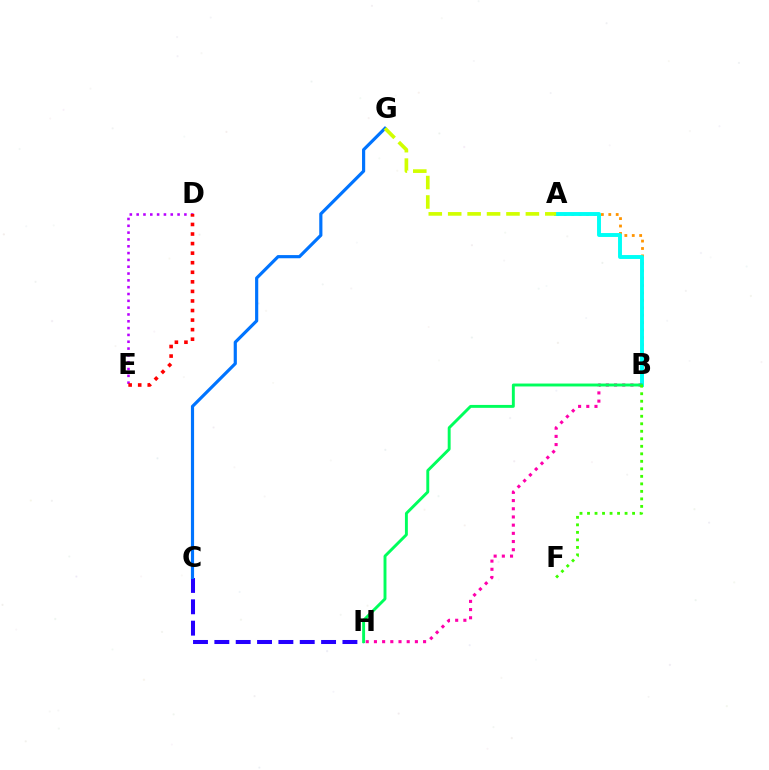{('A', 'B'): [{'color': '#ff9400', 'line_style': 'dotted', 'thickness': 2.01}, {'color': '#00fff6', 'line_style': 'solid', 'thickness': 2.82}], ('C', 'H'): [{'color': '#2500ff', 'line_style': 'dashed', 'thickness': 2.9}], ('D', 'E'): [{'color': '#b900ff', 'line_style': 'dotted', 'thickness': 1.85}, {'color': '#ff0000', 'line_style': 'dotted', 'thickness': 2.6}], ('C', 'G'): [{'color': '#0074ff', 'line_style': 'solid', 'thickness': 2.28}], ('A', 'G'): [{'color': '#d1ff00', 'line_style': 'dashed', 'thickness': 2.64}], ('B', 'H'): [{'color': '#ff00ac', 'line_style': 'dotted', 'thickness': 2.23}, {'color': '#00ff5c', 'line_style': 'solid', 'thickness': 2.1}], ('B', 'F'): [{'color': '#3dff00', 'line_style': 'dotted', 'thickness': 2.04}]}